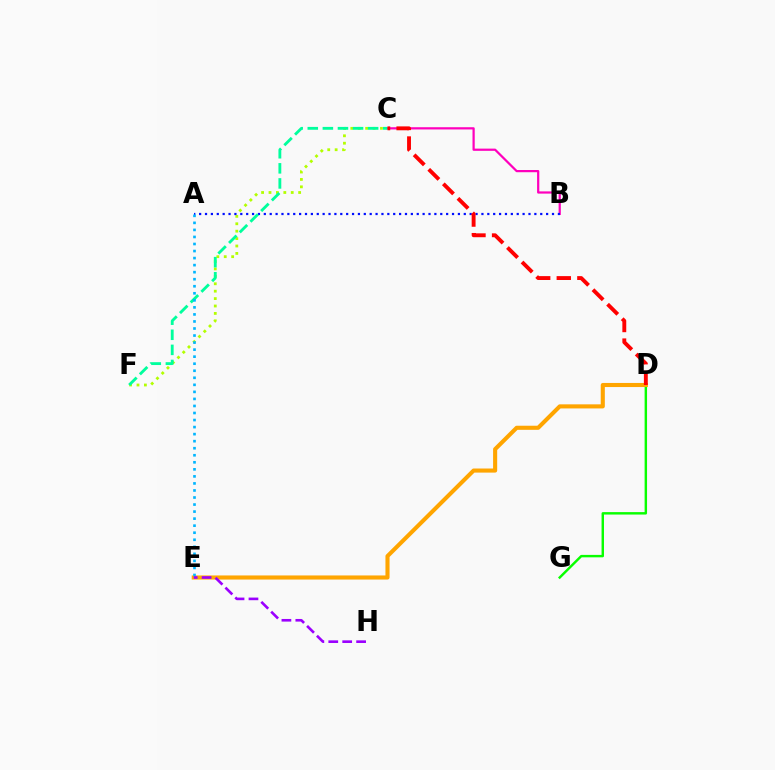{('D', 'G'): [{'color': '#08ff00', 'line_style': 'solid', 'thickness': 1.75}], ('C', 'F'): [{'color': '#b3ff00', 'line_style': 'dotted', 'thickness': 2.01}, {'color': '#00ff9d', 'line_style': 'dashed', 'thickness': 2.05}], ('B', 'C'): [{'color': '#ff00bd', 'line_style': 'solid', 'thickness': 1.6}], ('A', 'B'): [{'color': '#0010ff', 'line_style': 'dotted', 'thickness': 1.6}], ('D', 'E'): [{'color': '#ffa500', 'line_style': 'solid', 'thickness': 2.95}], ('A', 'E'): [{'color': '#00b5ff', 'line_style': 'dotted', 'thickness': 1.91}], ('E', 'H'): [{'color': '#9b00ff', 'line_style': 'dashed', 'thickness': 1.89}], ('C', 'D'): [{'color': '#ff0000', 'line_style': 'dashed', 'thickness': 2.8}]}